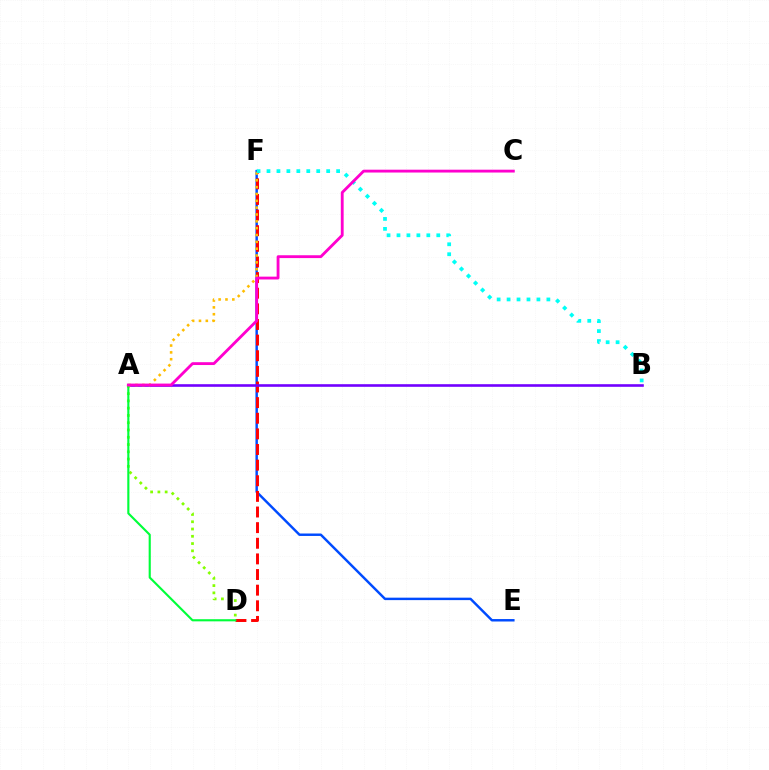{('E', 'F'): [{'color': '#004bff', 'line_style': 'solid', 'thickness': 1.76}], ('D', 'F'): [{'color': '#ff0000', 'line_style': 'dashed', 'thickness': 2.12}], ('A', 'B'): [{'color': '#7200ff', 'line_style': 'solid', 'thickness': 1.89}], ('A', 'D'): [{'color': '#84ff00', 'line_style': 'dotted', 'thickness': 1.98}, {'color': '#00ff39', 'line_style': 'solid', 'thickness': 1.53}], ('A', 'F'): [{'color': '#ffbd00', 'line_style': 'dotted', 'thickness': 1.86}], ('B', 'F'): [{'color': '#00fff6', 'line_style': 'dotted', 'thickness': 2.7}], ('A', 'C'): [{'color': '#ff00cf', 'line_style': 'solid', 'thickness': 2.05}]}